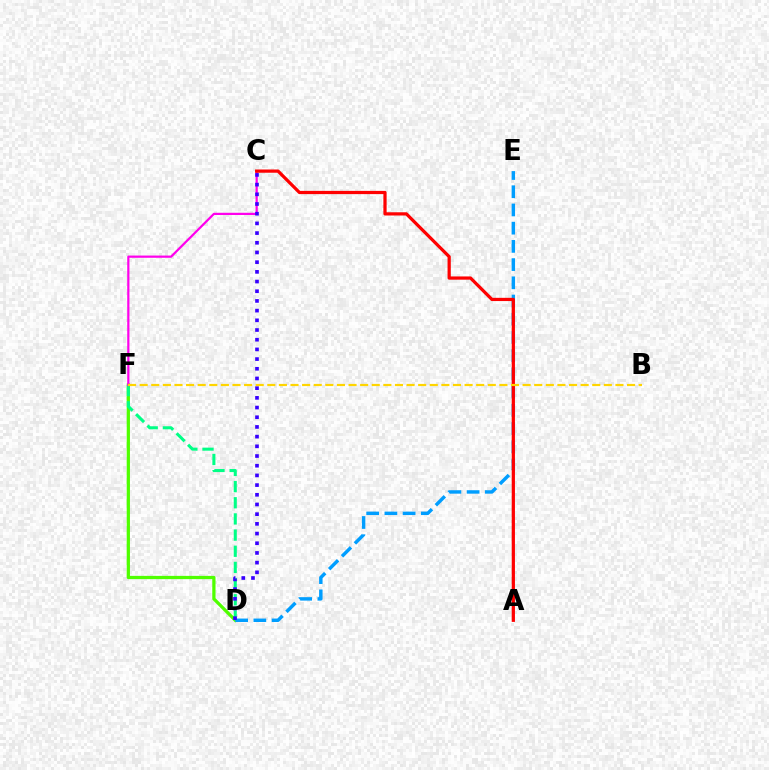{('D', 'F'): [{'color': '#4fff00', 'line_style': 'solid', 'thickness': 2.34}, {'color': '#00ff86', 'line_style': 'dashed', 'thickness': 2.2}], ('C', 'F'): [{'color': '#ff00ed', 'line_style': 'solid', 'thickness': 1.59}], ('D', 'E'): [{'color': '#009eff', 'line_style': 'dashed', 'thickness': 2.47}], ('C', 'D'): [{'color': '#3700ff', 'line_style': 'dotted', 'thickness': 2.63}], ('A', 'C'): [{'color': '#ff0000', 'line_style': 'solid', 'thickness': 2.33}], ('B', 'F'): [{'color': '#ffd500', 'line_style': 'dashed', 'thickness': 1.58}]}